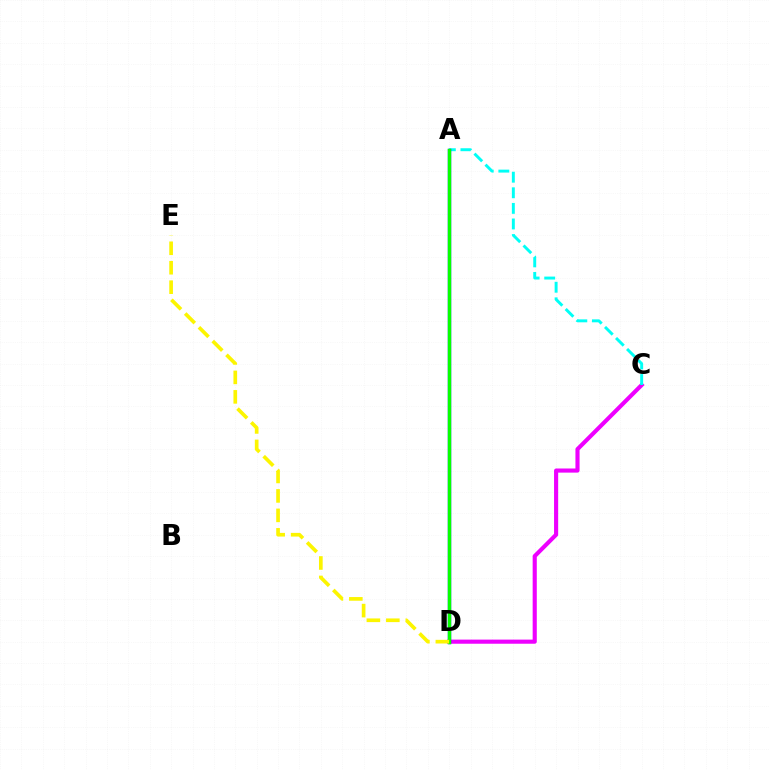{('C', 'D'): [{'color': '#ee00ff', 'line_style': 'solid', 'thickness': 2.97}], ('A', 'C'): [{'color': '#00fff6', 'line_style': 'dashed', 'thickness': 2.12}], ('A', 'D'): [{'color': '#ff0000', 'line_style': 'dotted', 'thickness': 2.12}, {'color': '#0010ff', 'line_style': 'solid', 'thickness': 2.43}, {'color': '#08ff00', 'line_style': 'solid', 'thickness': 2.41}], ('D', 'E'): [{'color': '#fcf500', 'line_style': 'dashed', 'thickness': 2.64}]}